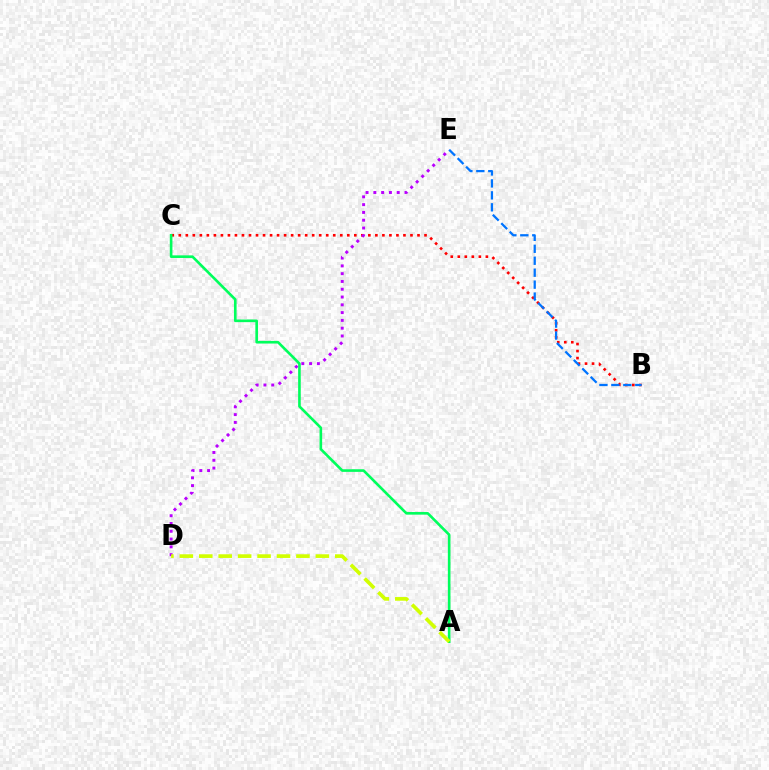{('B', 'C'): [{'color': '#ff0000', 'line_style': 'dotted', 'thickness': 1.91}], ('A', 'C'): [{'color': '#00ff5c', 'line_style': 'solid', 'thickness': 1.89}], ('D', 'E'): [{'color': '#b900ff', 'line_style': 'dotted', 'thickness': 2.12}], ('B', 'E'): [{'color': '#0074ff', 'line_style': 'dashed', 'thickness': 1.62}], ('A', 'D'): [{'color': '#d1ff00', 'line_style': 'dashed', 'thickness': 2.64}]}